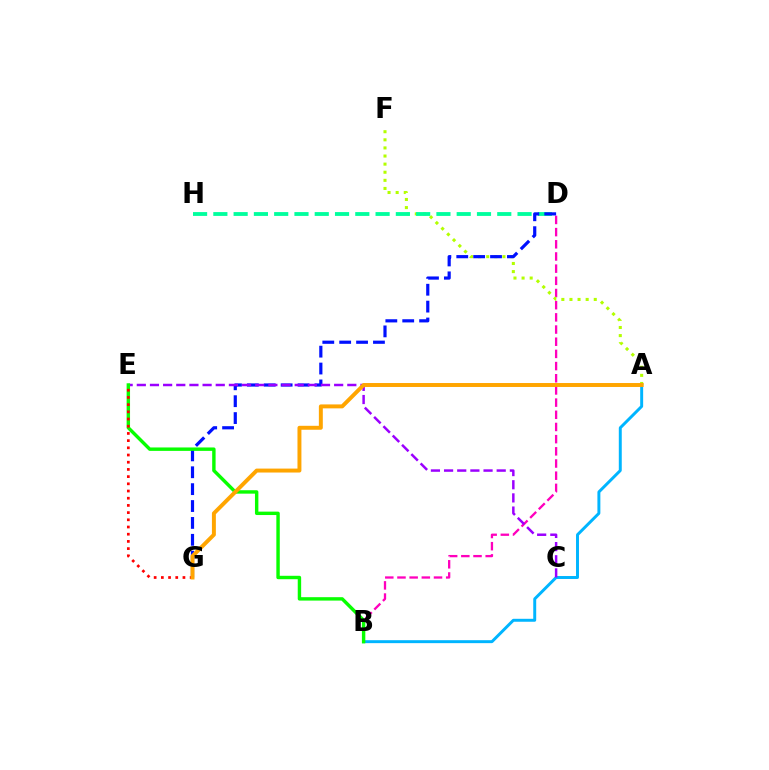{('A', 'B'): [{'color': '#00b5ff', 'line_style': 'solid', 'thickness': 2.13}], ('B', 'D'): [{'color': '#ff00bd', 'line_style': 'dashed', 'thickness': 1.65}], ('A', 'F'): [{'color': '#b3ff00', 'line_style': 'dotted', 'thickness': 2.2}], ('D', 'H'): [{'color': '#00ff9d', 'line_style': 'dashed', 'thickness': 2.75}], ('D', 'G'): [{'color': '#0010ff', 'line_style': 'dashed', 'thickness': 2.29}], ('C', 'E'): [{'color': '#9b00ff', 'line_style': 'dashed', 'thickness': 1.79}], ('B', 'E'): [{'color': '#08ff00', 'line_style': 'solid', 'thickness': 2.46}], ('E', 'G'): [{'color': '#ff0000', 'line_style': 'dotted', 'thickness': 1.96}], ('A', 'G'): [{'color': '#ffa500', 'line_style': 'solid', 'thickness': 2.84}]}